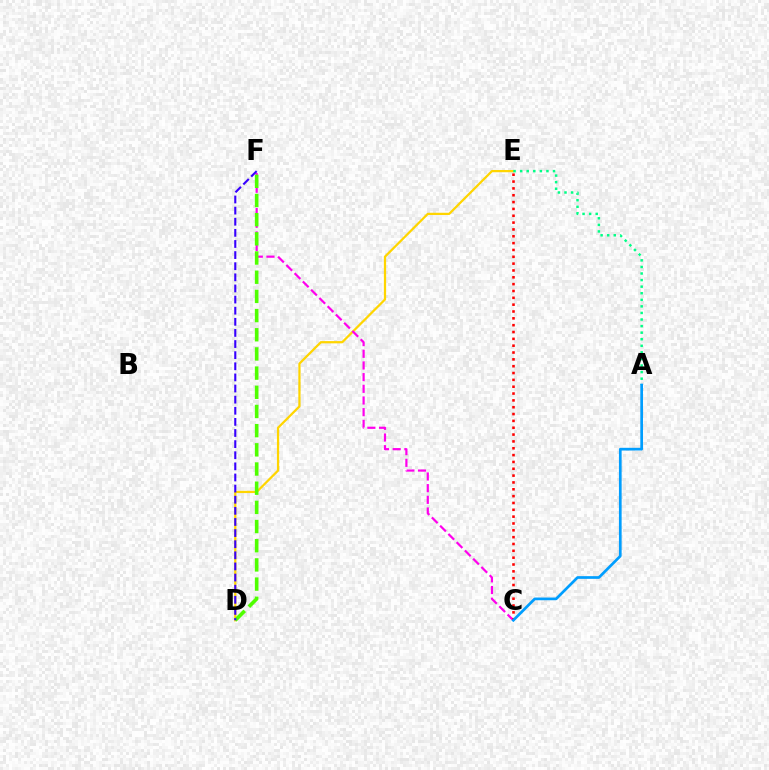{('D', 'E'): [{'color': '#ffd500', 'line_style': 'solid', 'thickness': 1.61}], ('A', 'E'): [{'color': '#00ff86', 'line_style': 'dotted', 'thickness': 1.79}], ('C', 'F'): [{'color': '#ff00ed', 'line_style': 'dashed', 'thickness': 1.59}], ('D', 'F'): [{'color': '#4fff00', 'line_style': 'dashed', 'thickness': 2.61}, {'color': '#3700ff', 'line_style': 'dashed', 'thickness': 1.51}], ('C', 'E'): [{'color': '#ff0000', 'line_style': 'dotted', 'thickness': 1.86}], ('A', 'C'): [{'color': '#009eff', 'line_style': 'solid', 'thickness': 1.95}]}